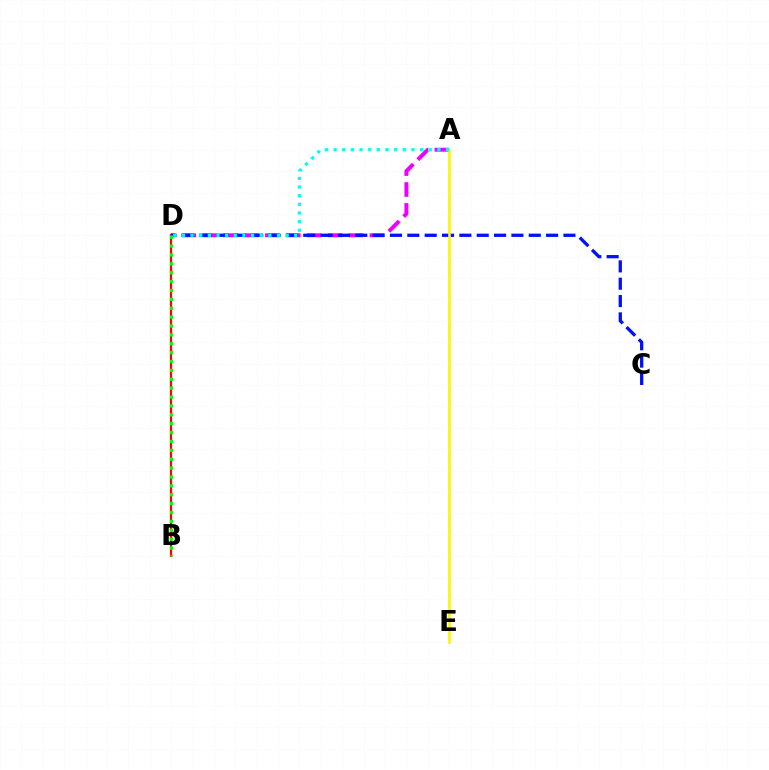{('A', 'D'): [{'color': '#ee00ff', 'line_style': 'dashed', 'thickness': 2.84}, {'color': '#00fff6', 'line_style': 'dotted', 'thickness': 2.35}], ('B', 'D'): [{'color': '#ff0000', 'line_style': 'solid', 'thickness': 1.61}, {'color': '#08ff00', 'line_style': 'dotted', 'thickness': 2.41}], ('C', 'D'): [{'color': '#0010ff', 'line_style': 'dashed', 'thickness': 2.36}], ('A', 'E'): [{'color': '#fcf500', 'line_style': 'solid', 'thickness': 1.89}]}